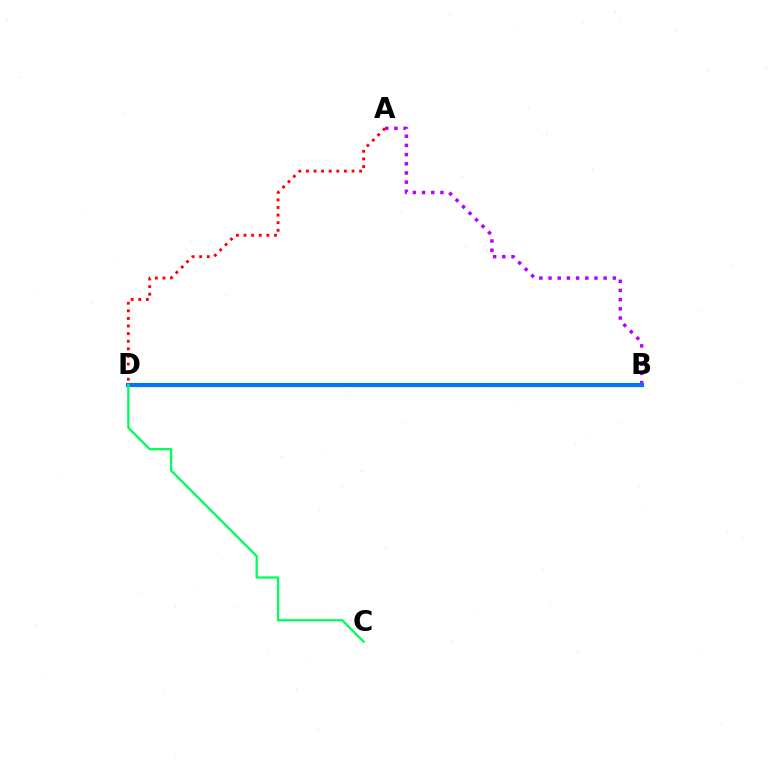{('A', 'B'): [{'color': '#b900ff', 'line_style': 'dotted', 'thickness': 2.49}], ('B', 'D'): [{'color': '#d1ff00', 'line_style': 'solid', 'thickness': 2.35}, {'color': '#0074ff', 'line_style': 'solid', 'thickness': 2.97}], ('C', 'D'): [{'color': '#00ff5c', 'line_style': 'solid', 'thickness': 1.66}], ('A', 'D'): [{'color': '#ff0000', 'line_style': 'dotted', 'thickness': 2.06}]}